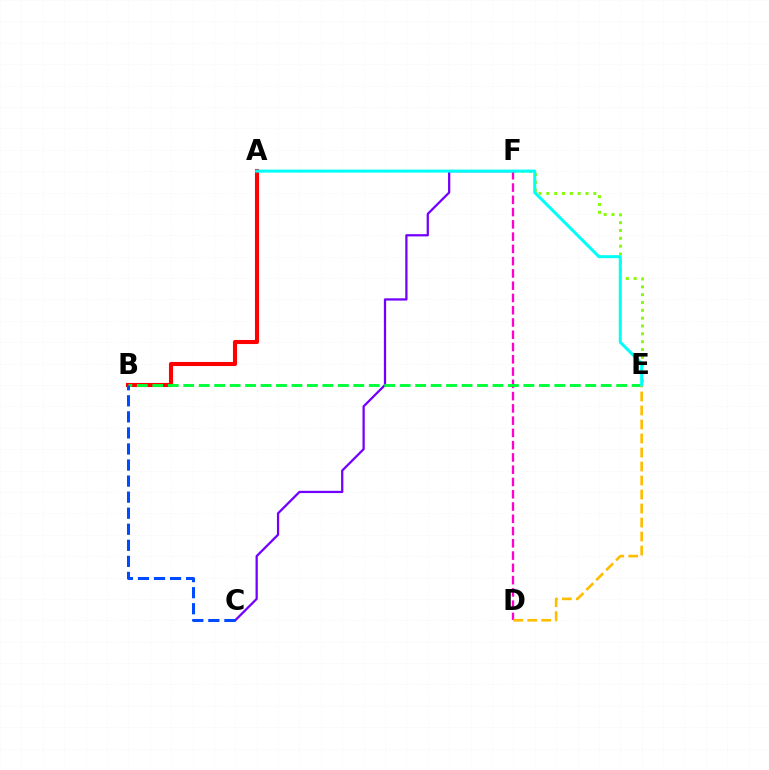{('E', 'F'): [{'color': '#84ff00', 'line_style': 'dotted', 'thickness': 2.13}], ('A', 'B'): [{'color': '#ff0000', 'line_style': 'solid', 'thickness': 2.95}], ('D', 'F'): [{'color': '#ff00cf', 'line_style': 'dashed', 'thickness': 1.67}], ('C', 'F'): [{'color': '#7200ff', 'line_style': 'solid', 'thickness': 1.63}], ('B', 'E'): [{'color': '#00ff39', 'line_style': 'dashed', 'thickness': 2.1}], ('D', 'E'): [{'color': '#ffbd00', 'line_style': 'dashed', 'thickness': 1.9}], ('B', 'C'): [{'color': '#004bff', 'line_style': 'dashed', 'thickness': 2.18}], ('A', 'E'): [{'color': '#00fff6', 'line_style': 'solid', 'thickness': 2.17}]}